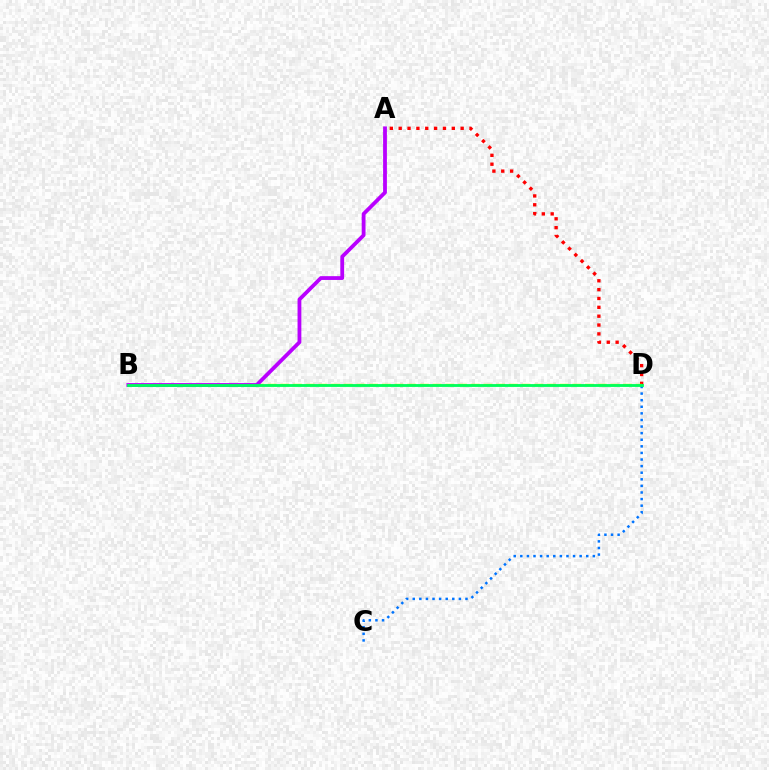{('A', 'D'): [{'color': '#ff0000', 'line_style': 'dotted', 'thickness': 2.41}], ('B', 'D'): [{'color': '#d1ff00', 'line_style': 'dashed', 'thickness': 1.72}, {'color': '#00ff5c', 'line_style': 'solid', 'thickness': 2.04}], ('C', 'D'): [{'color': '#0074ff', 'line_style': 'dotted', 'thickness': 1.79}], ('A', 'B'): [{'color': '#b900ff', 'line_style': 'solid', 'thickness': 2.73}]}